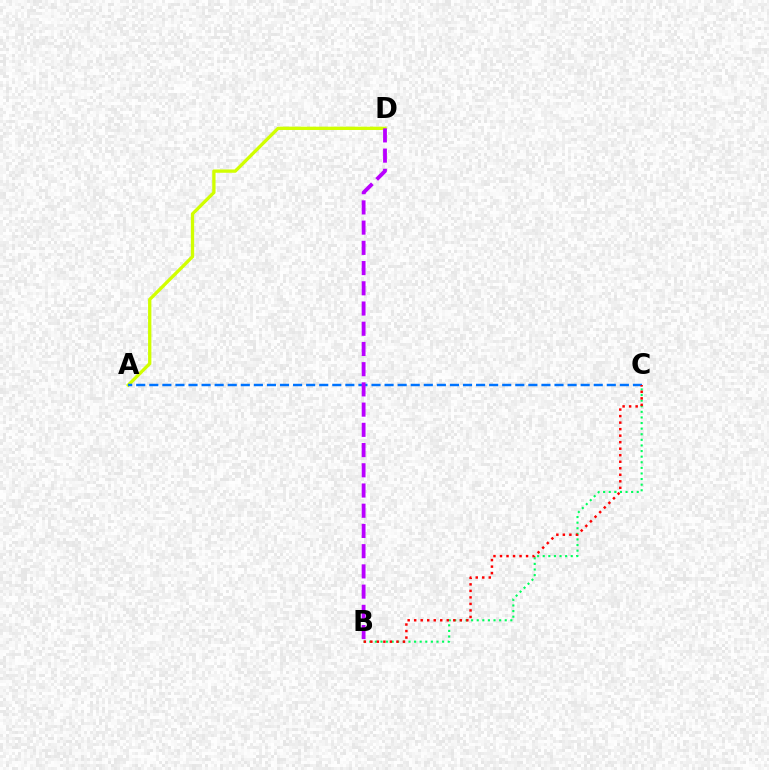{('B', 'C'): [{'color': '#00ff5c', 'line_style': 'dotted', 'thickness': 1.52}, {'color': '#ff0000', 'line_style': 'dotted', 'thickness': 1.77}], ('A', 'D'): [{'color': '#d1ff00', 'line_style': 'solid', 'thickness': 2.38}], ('A', 'C'): [{'color': '#0074ff', 'line_style': 'dashed', 'thickness': 1.78}], ('B', 'D'): [{'color': '#b900ff', 'line_style': 'dashed', 'thickness': 2.75}]}